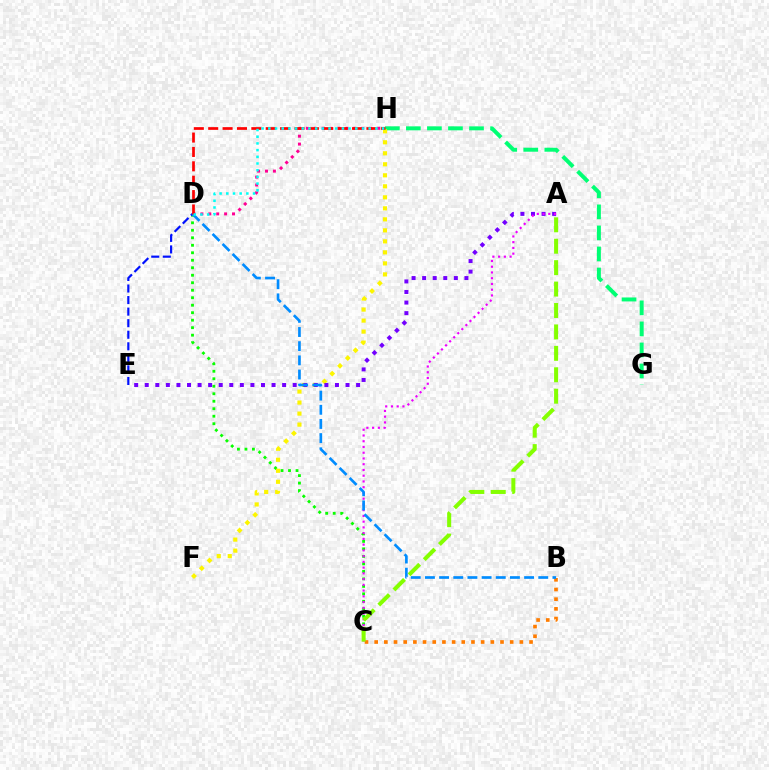{('G', 'H'): [{'color': '#00ff74', 'line_style': 'dashed', 'thickness': 2.86}], ('C', 'D'): [{'color': '#08ff00', 'line_style': 'dotted', 'thickness': 2.04}], ('F', 'H'): [{'color': '#fcf500', 'line_style': 'dotted', 'thickness': 2.99}], ('B', 'C'): [{'color': '#ff7c00', 'line_style': 'dotted', 'thickness': 2.63}], ('D', 'E'): [{'color': '#0010ff', 'line_style': 'dashed', 'thickness': 1.57}], ('D', 'H'): [{'color': '#ff0094', 'line_style': 'dotted', 'thickness': 2.15}, {'color': '#ff0000', 'line_style': 'dashed', 'thickness': 1.95}, {'color': '#00fff6', 'line_style': 'dotted', 'thickness': 1.82}], ('A', 'E'): [{'color': '#7200ff', 'line_style': 'dotted', 'thickness': 2.87}], ('A', 'C'): [{'color': '#ee00ff', 'line_style': 'dotted', 'thickness': 1.56}, {'color': '#84ff00', 'line_style': 'dashed', 'thickness': 2.91}], ('B', 'D'): [{'color': '#008cff', 'line_style': 'dashed', 'thickness': 1.92}]}